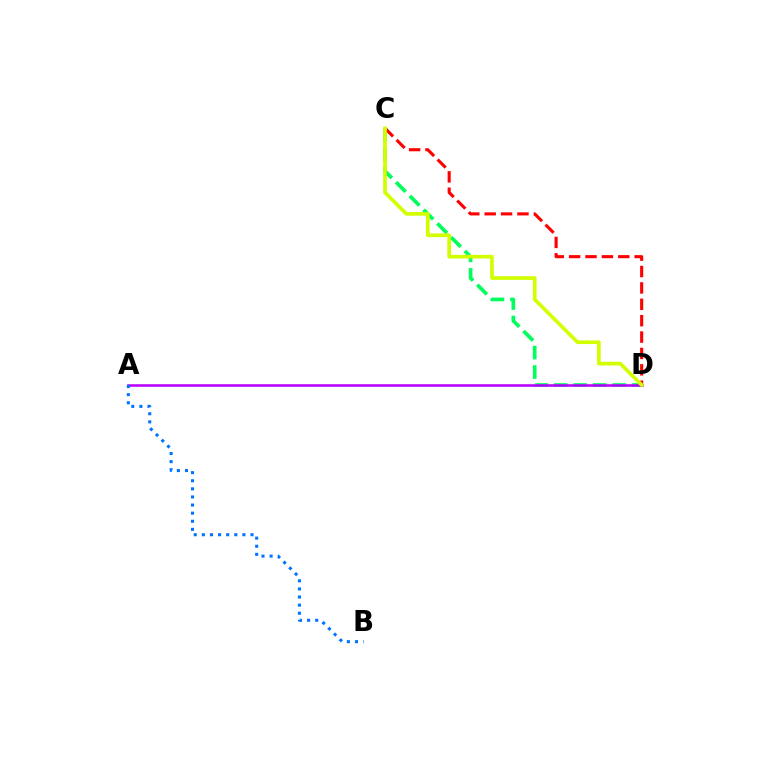{('C', 'D'): [{'color': '#00ff5c', 'line_style': 'dashed', 'thickness': 2.64}, {'color': '#ff0000', 'line_style': 'dashed', 'thickness': 2.23}, {'color': '#d1ff00', 'line_style': 'solid', 'thickness': 2.64}], ('A', 'D'): [{'color': '#b900ff', 'line_style': 'solid', 'thickness': 1.84}], ('A', 'B'): [{'color': '#0074ff', 'line_style': 'dotted', 'thickness': 2.2}]}